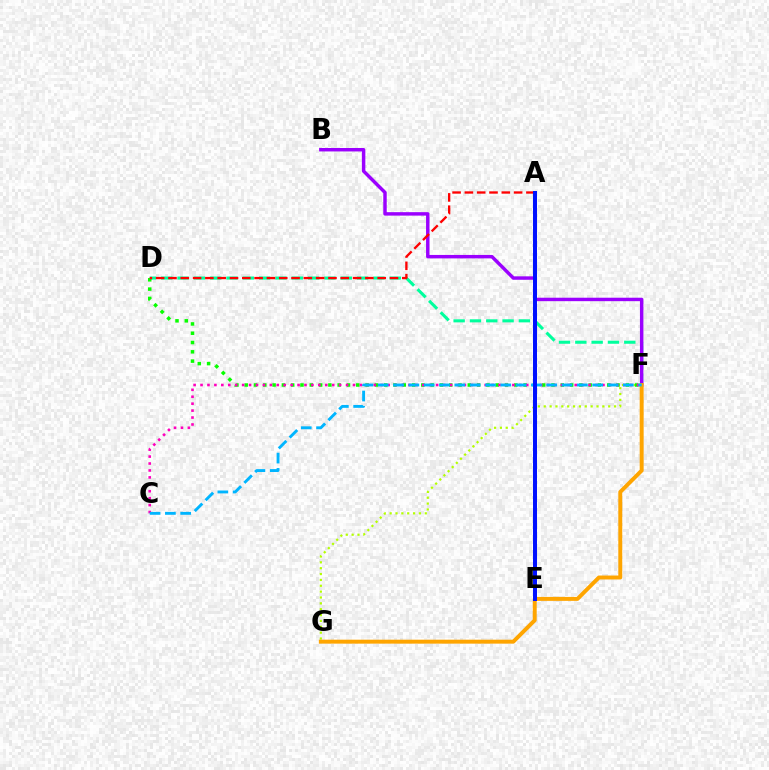{('D', 'F'): [{'color': '#00ff9d', 'line_style': 'dashed', 'thickness': 2.22}, {'color': '#08ff00', 'line_style': 'dotted', 'thickness': 2.53}], ('F', 'G'): [{'color': '#b3ff00', 'line_style': 'dotted', 'thickness': 1.59}, {'color': '#ffa500', 'line_style': 'solid', 'thickness': 2.84}], ('B', 'F'): [{'color': '#9b00ff', 'line_style': 'solid', 'thickness': 2.48}], ('C', 'F'): [{'color': '#ff00bd', 'line_style': 'dotted', 'thickness': 1.88}, {'color': '#00b5ff', 'line_style': 'dashed', 'thickness': 2.08}], ('A', 'D'): [{'color': '#ff0000', 'line_style': 'dashed', 'thickness': 1.67}], ('A', 'E'): [{'color': '#0010ff', 'line_style': 'solid', 'thickness': 2.87}]}